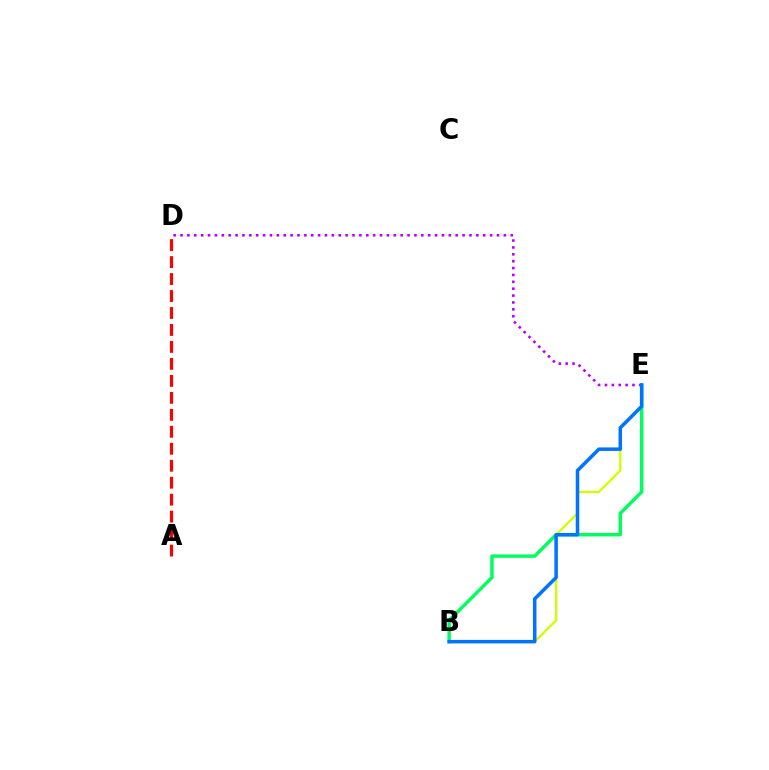{('B', 'E'): [{'color': '#00ff5c', 'line_style': 'solid', 'thickness': 2.48}, {'color': '#d1ff00', 'line_style': 'solid', 'thickness': 1.68}, {'color': '#0074ff', 'line_style': 'solid', 'thickness': 2.53}], ('A', 'D'): [{'color': '#ff0000', 'line_style': 'dashed', 'thickness': 2.31}], ('D', 'E'): [{'color': '#b900ff', 'line_style': 'dotted', 'thickness': 1.87}]}